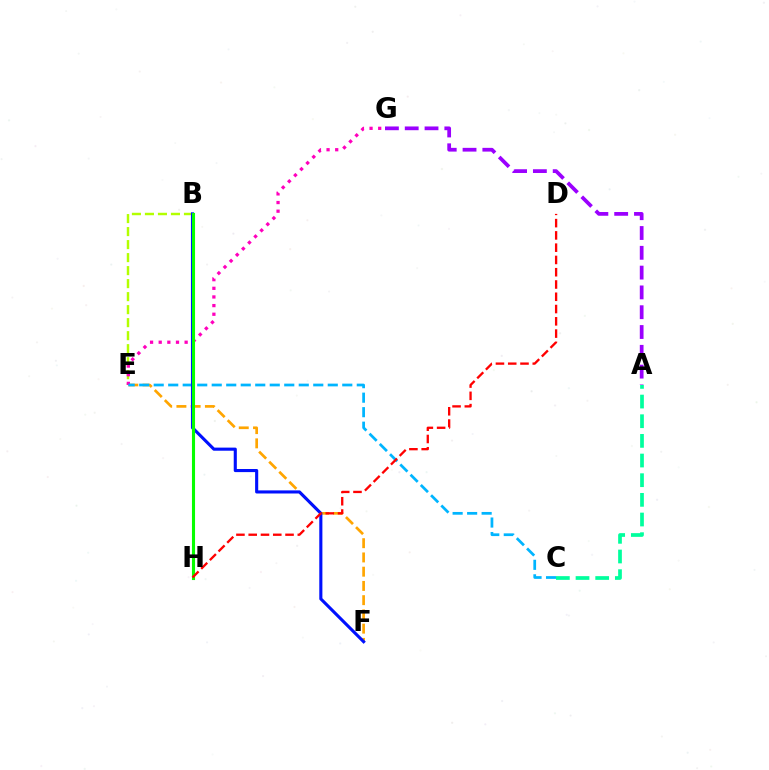{('B', 'E'): [{'color': '#b3ff00', 'line_style': 'dashed', 'thickness': 1.77}], ('E', 'F'): [{'color': '#ffa500', 'line_style': 'dashed', 'thickness': 1.93}], ('E', 'G'): [{'color': '#ff00bd', 'line_style': 'dotted', 'thickness': 2.35}], ('C', 'E'): [{'color': '#00b5ff', 'line_style': 'dashed', 'thickness': 1.97}], ('A', 'G'): [{'color': '#9b00ff', 'line_style': 'dashed', 'thickness': 2.69}], ('A', 'C'): [{'color': '#00ff9d', 'line_style': 'dashed', 'thickness': 2.67}], ('B', 'F'): [{'color': '#0010ff', 'line_style': 'solid', 'thickness': 2.23}], ('B', 'H'): [{'color': '#08ff00', 'line_style': 'solid', 'thickness': 2.23}], ('D', 'H'): [{'color': '#ff0000', 'line_style': 'dashed', 'thickness': 1.67}]}